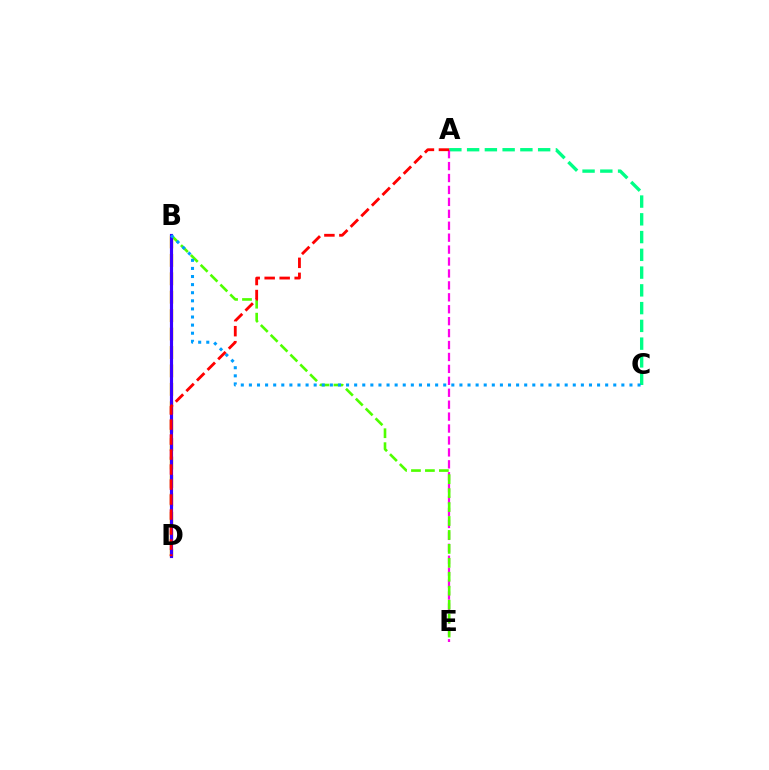{('A', 'C'): [{'color': '#00ff86', 'line_style': 'dashed', 'thickness': 2.41}], ('B', 'D'): [{'color': '#ffd500', 'line_style': 'dashed', 'thickness': 2.5}, {'color': '#3700ff', 'line_style': 'solid', 'thickness': 2.28}], ('A', 'E'): [{'color': '#ff00ed', 'line_style': 'dashed', 'thickness': 1.62}], ('B', 'E'): [{'color': '#4fff00', 'line_style': 'dashed', 'thickness': 1.89}], ('B', 'C'): [{'color': '#009eff', 'line_style': 'dotted', 'thickness': 2.2}], ('A', 'D'): [{'color': '#ff0000', 'line_style': 'dashed', 'thickness': 2.04}]}